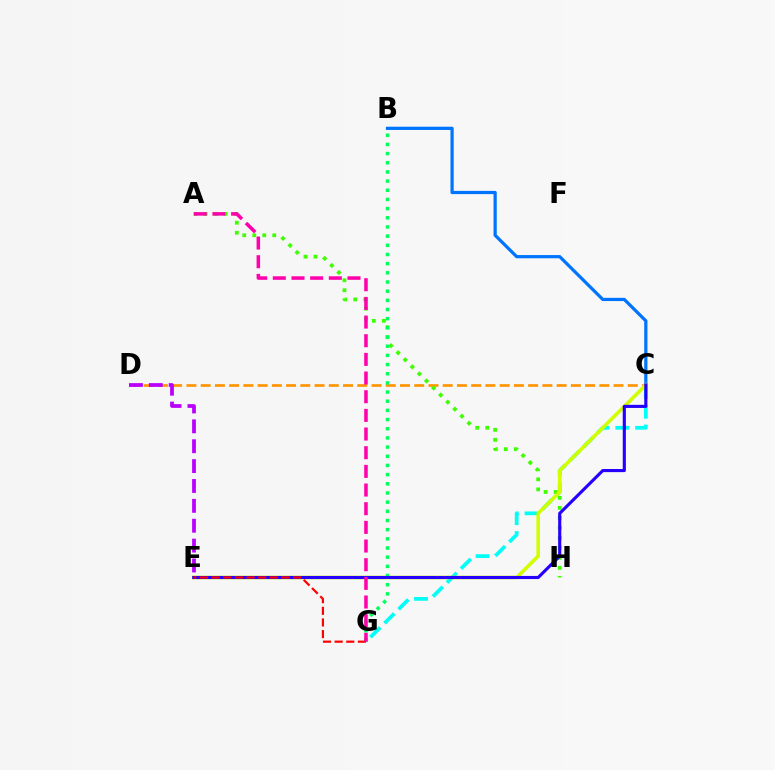{('C', 'D'): [{'color': '#ff9400', 'line_style': 'dashed', 'thickness': 1.93}], ('C', 'G'): [{'color': '#00fff6', 'line_style': 'dashed', 'thickness': 2.69}], ('A', 'H'): [{'color': '#3dff00', 'line_style': 'dotted', 'thickness': 2.72}], ('B', 'C'): [{'color': '#0074ff', 'line_style': 'solid', 'thickness': 2.32}], ('C', 'E'): [{'color': '#d1ff00', 'line_style': 'solid', 'thickness': 2.59}, {'color': '#2500ff', 'line_style': 'solid', 'thickness': 2.25}], ('D', 'E'): [{'color': '#b900ff', 'line_style': 'dashed', 'thickness': 2.7}], ('B', 'G'): [{'color': '#00ff5c', 'line_style': 'dotted', 'thickness': 2.49}], ('E', 'G'): [{'color': '#ff0000', 'line_style': 'dashed', 'thickness': 1.58}], ('A', 'G'): [{'color': '#ff00ac', 'line_style': 'dashed', 'thickness': 2.54}]}